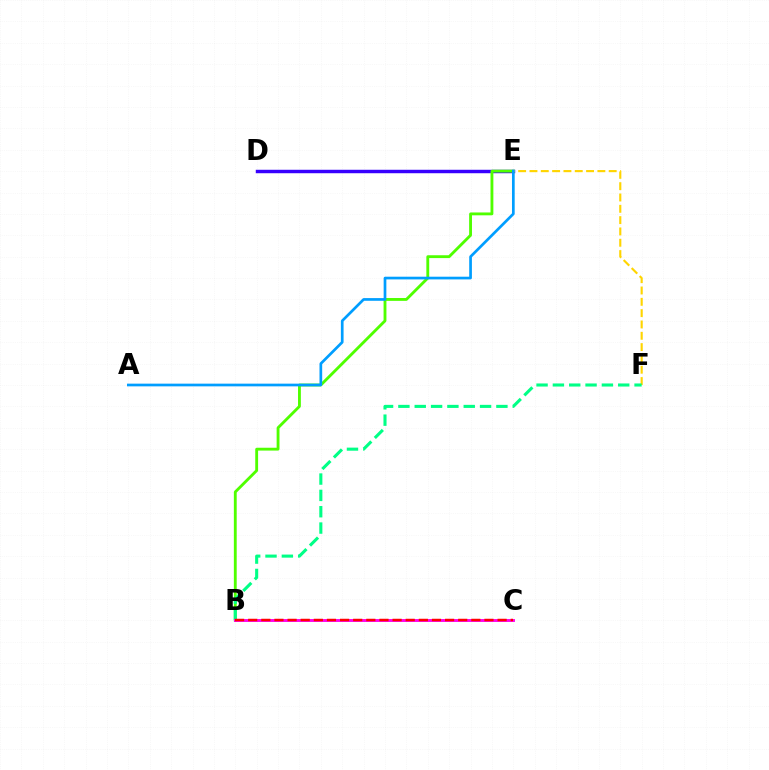{('D', 'E'): [{'color': '#3700ff', 'line_style': 'solid', 'thickness': 2.49}], ('B', 'E'): [{'color': '#4fff00', 'line_style': 'solid', 'thickness': 2.05}], ('E', 'F'): [{'color': '#ffd500', 'line_style': 'dashed', 'thickness': 1.54}], ('B', 'F'): [{'color': '#00ff86', 'line_style': 'dashed', 'thickness': 2.22}], ('A', 'E'): [{'color': '#009eff', 'line_style': 'solid', 'thickness': 1.94}], ('B', 'C'): [{'color': '#ff00ed', 'line_style': 'solid', 'thickness': 2.09}, {'color': '#ff0000', 'line_style': 'dashed', 'thickness': 1.78}]}